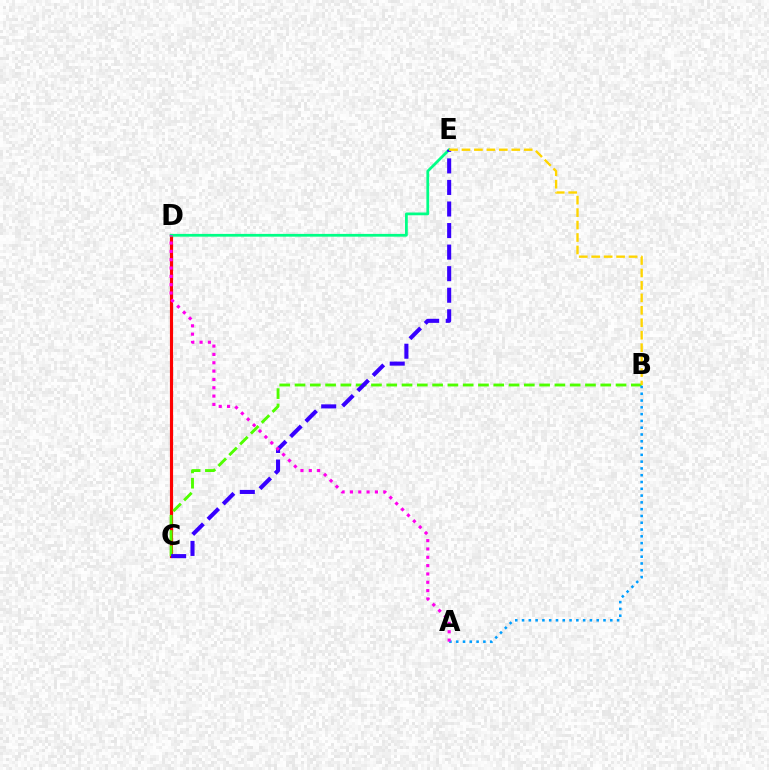{('C', 'D'): [{'color': '#ff0000', 'line_style': 'solid', 'thickness': 2.27}], ('B', 'C'): [{'color': '#4fff00', 'line_style': 'dashed', 'thickness': 2.08}], ('D', 'E'): [{'color': '#00ff86', 'line_style': 'solid', 'thickness': 1.99}], ('C', 'E'): [{'color': '#3700ff', 'line_style': 'dashed', 'thickness': 2.93}], ('A', 'B'): [{'color': '#009eff', 'line_style': 'dotted', 'thickness': 1.84}], ('A', 'D'): [{'color': '#ff00ed', 'line_style': 'dotted', 'thickness': 2.26}], ('B', 'E'): [{'color': '#ffd500', 'line_style': 'dashed', 'thickness': 1.69}]}